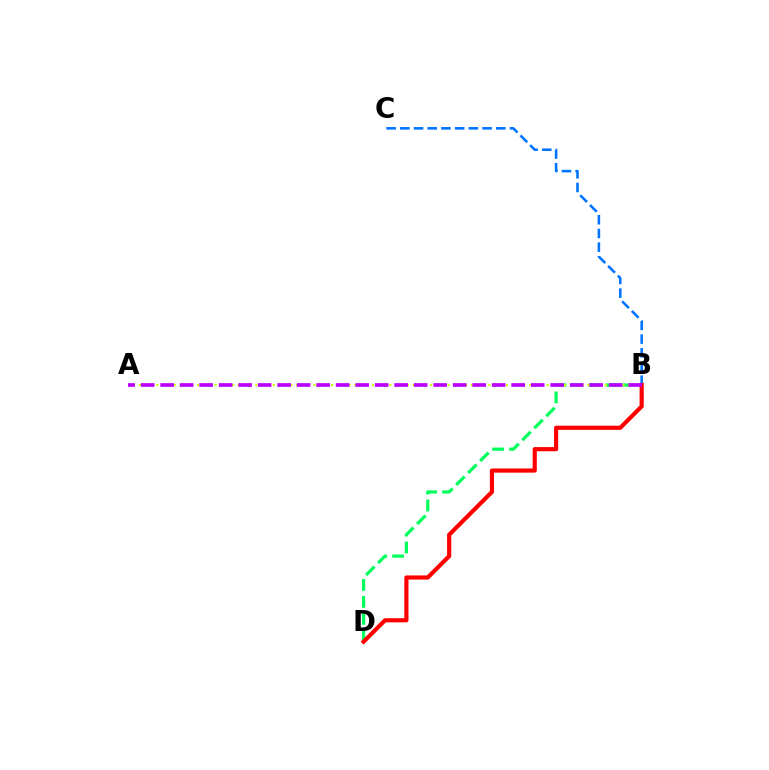{('B', 'C'): [{'color': '#0074ff', 'line_style': 'dashed', 'thickness': 1.86}], ('B', 'D'): [{'color': '#00ff5c', 'line_style': 'dashed', 'thickness': 2.3}, {'color': '#ff0000', 'line_style': 'solid', 'thickness': 3.0}], ('A', 'B'): [{'color': '#d1ff00', 'line_style': 'dotted', 'thickness': 1.58}, {'color': '#b900ff', 'line_style': 'dashed', 'thickness': 2.65}]}